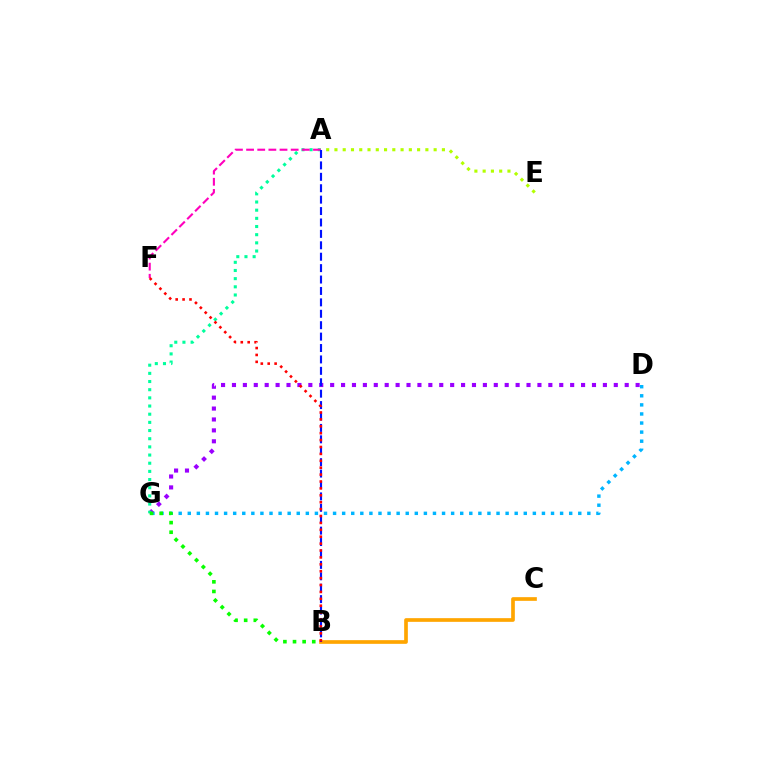{('B', 'C'): [{'color': '#ffa500', 'line_style': 'solid', 'thickness': 2.65}], ('D', 'G'): [{'color': '#00b5ff', 'line_style': 'dotted', 'thickness': 2.47}, {'color': '#9b00ff', 'line_style': 'dotted', 'thickness': 2.96}], ('A', 'G'): [{'color': '#00ff9d', 'line_style': 'dotted', 'thickness': 2.22}], ('A', 'E'): [{'color': '#b3ff00', 'line_style': 'dotted', 'thickness': 2.25}], ('A', 'F'): [{'color': '#ff00bd', 'line_style': 'dashed', 'thickness': 1.51}], ('B', 'G'): [{'color': '#08ff00', 'line_style': 'dotted', 'thickness': 2.61}], ('A', 'B'): [{'color': '#0010ff', 'line_style': 'dashed', 'thickness': 1.55}], ('B', 'F'): [{'color': '#ff0000', 'line_style': 'dotted', 'thickness': 1.88}]}